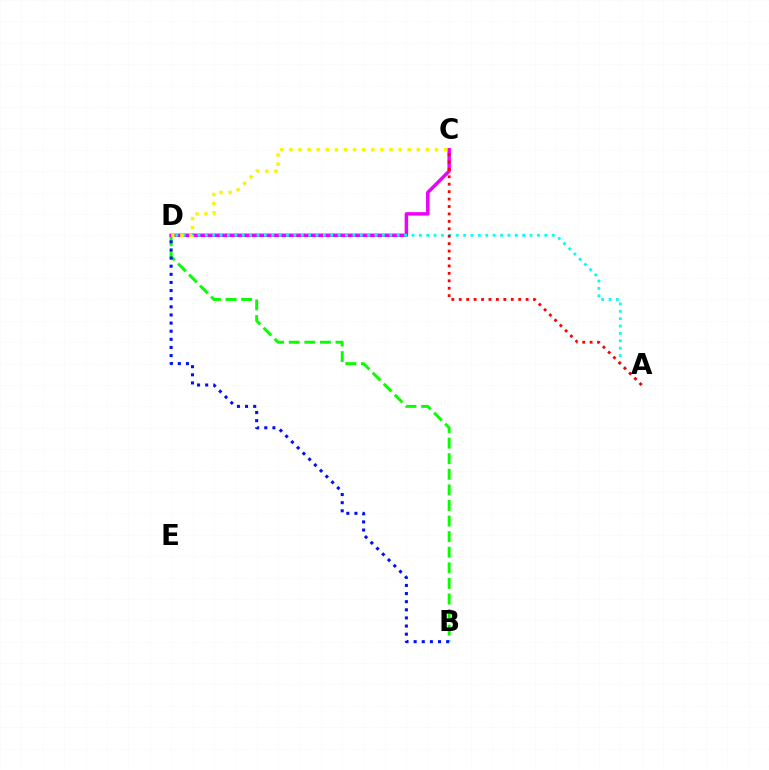{('B', 'D'): [{'color': '#08ff00', 'line_style': 'dashed', 'thickness': 2.12}, {'color': '#0010ff', 'line_style': 'dotted', 'thickness': 2.21}], ('C', 'D'): [{'color': '#ee00ff', 'line_style': 'solid', 'thickness': 2.5}, {'color': '#fcf500', 'line_style': 'dotted', 'thickness': 2.47}], ('A', 'D'): [{'color': '#00fff6', 'line_style': 'dotted', 'thickness': 2.01}], ('A', 'C'): [{'color': '#ff0000', 'line_style': 'dotted', 'thickness': 2.02}]}